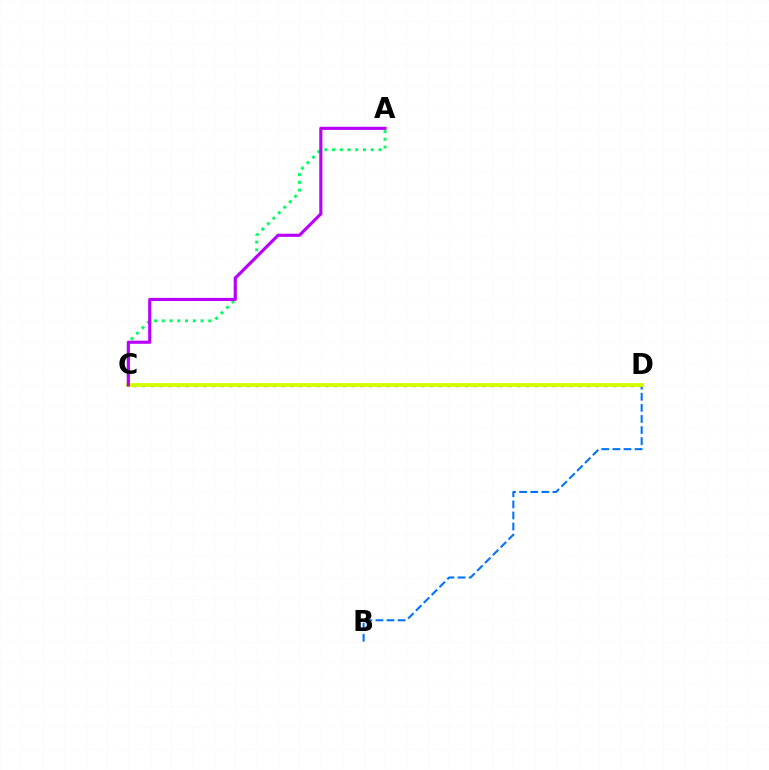{('B', 'D'): [{'color': '#0074ff', 'line_style': 'dashed', 'thickness': 1.51}], ('A', 'C'): [{'color': '#00ff5c', 'line_style': 'dotted', 'thickness': 2.1}, {'color': '#b900ff', 'line_style': 'solid', 'thickness': 2.26}], ('C', 'D'): [{'color': '#ff0000', 'line_style': 'dotted', 'thickness': 2.37}, {'color': '#d1ff00', 'line_style': 'solid', 'thickness': 2.78}]}